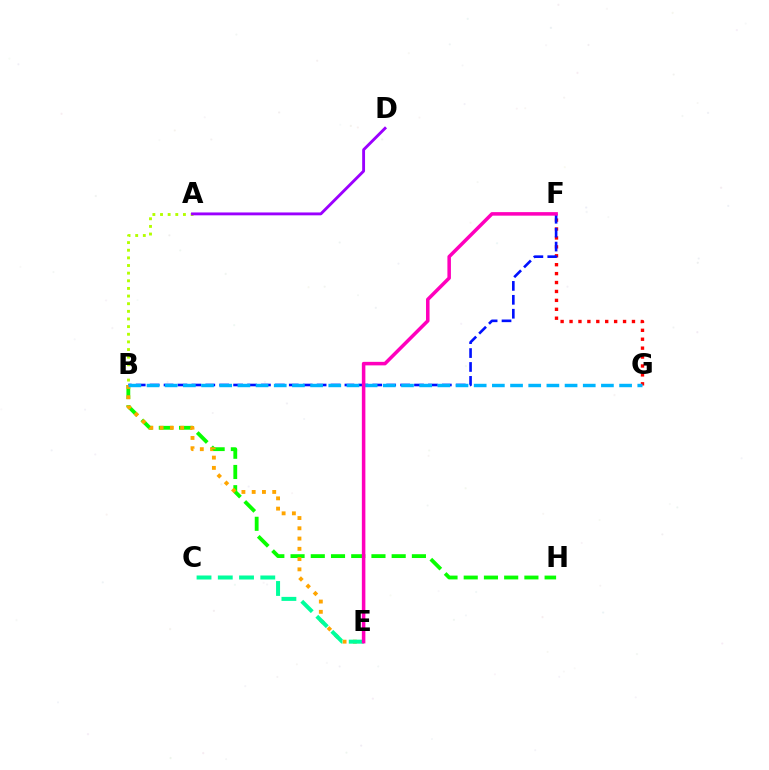{('F', 'G'): [{'color': '#ff0000', 'line_style': 'dotted', 'thickness': 2.42}], ('B', 'F'): [{'color': '#0010ff', 'line_style': 'dashed', 'thickness': 1.89}], ('B', 'H'): [{'color': '#08ff00', 'line_style': 'dashed', 'thickness': 2.75}], ('B', 'E'): [{'color': '#ffa500', 'line_style': 'dotted', 'thickness': 2.79}], ('C', 'E'): [{'color': '#00ff9d', 'line_style': 'dashed', 'thickness': 2.89}], ('A', 'B'): [{'color': '#b3ff00', 'line_style': 'dotted', 'thickness': 2.08}], ('A', 'D'): [{'color': '#9b00ff', 'line_style': 'solid', 'thickness': 2.07}], ('B', 'G'): [{'color': '#00b5ff', 'line_style': 'dashed', 'thickness': 2.47}], ('E', 'F'): [{'color': '#ff00bd', 'line_style': 'solid', 'thickness': 2.54}]}